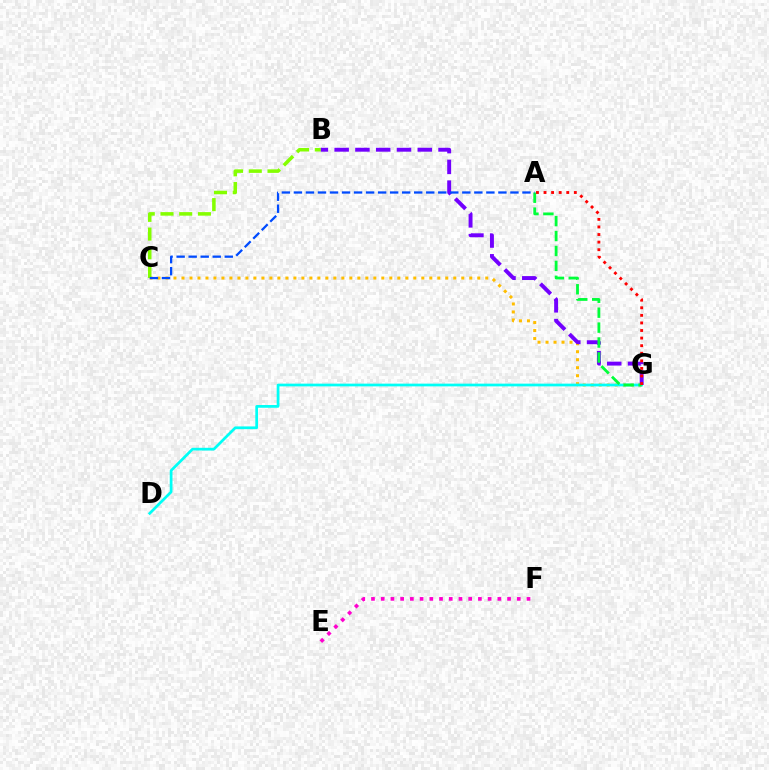{('C', 'G'): [{'color': '#ffbd00', 'line_style': 'dotted', 'thickness': 2.17}], ('D', 'G'): [{'color': '#00fff6', 'line_style': 'solid', 'thickness': 1.97}], ('B', 'C'): [{'color': '#84ff00', 'line_style': 'dashed', 'thickness': 2.54}], ('B', 'G'): [{'color': '#7200ff', 'line_style': 'dashed', 'thickness': 2.82}], ('E', 'F'): [{'color': '#ff00cf', 'line_style': 'dotted', 'thickness': 2.64}], ('A', 'G'): [{'color': '#00ff39', 'line_style': 'dashed', 'thickness': 2.03}, {'color': '#ff0000', 'line_style': 'dotted', 'thickness': 2.06}], ('A', 'C'): [{'color': '#004bff', 'line_style': 'dashed', 'thickness': 1.63}]}